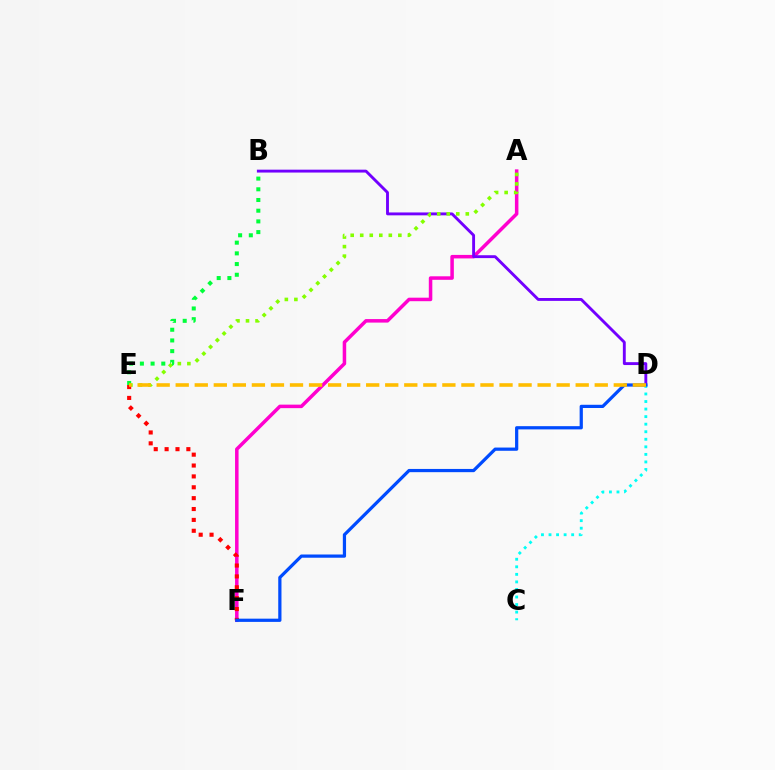{('A', 'F'): [{'color': '#ff00cf', 'line_style': 'solid', 'thickness': 2.53}], ('B', 'D'): [{'color': '#7200ff', 'line_style': 'solid', 'thickness': 2.08}], ('A', 'E'): [{'color': '#84ff00', 'line_style': 'dotted', 'thickness': 2.59}], ('E', 'F'): [{'color': '#ff0000', 'line_style': 'dotted', 'thickness': 2.95}], ('B', 'E'): [{'color': '#00ff39', 'line_style': 'dotted', 'thickness': 2.91}], ('C', 'D'): [{'color': '#00fff6', 'line_style': 'dotted', 'thickness': 2.05}], ('D', 'F'): [{'color': '#004bff', 'line_style': 'solid', 'thickness': 2.32}], ('D', 'E'): [{'color': '#ffbd00', 'line_style': 'dashed', 'thickness': 2.59}]}